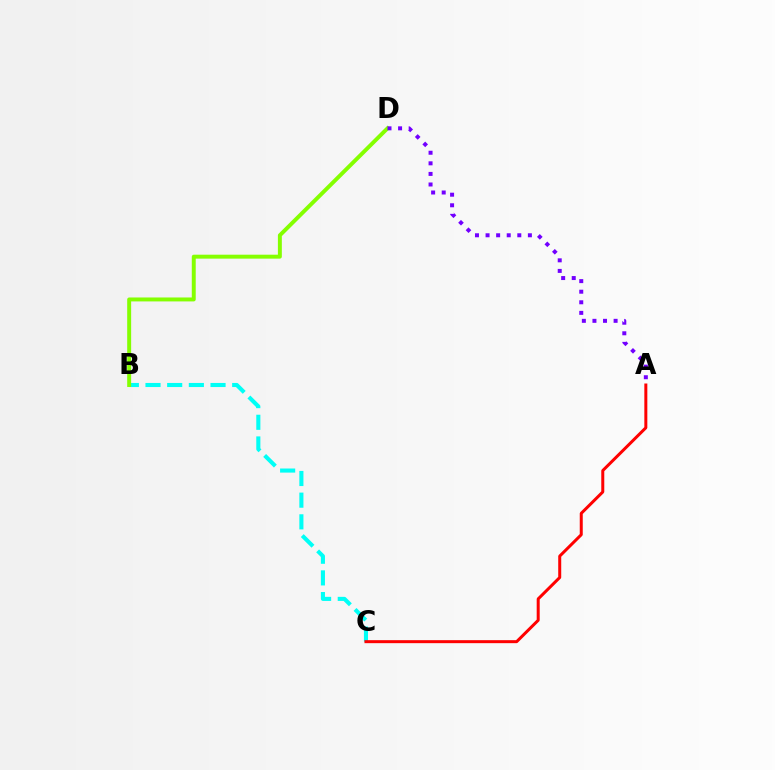{('B', 'C'): [{'color': '#00fff6', 'line_style': 'dashed', 'thickness': 2.94}], ('B', 'D'): [{'color': '#84ff00', 'line_style': 'solid', 'thickness': 2.84}], ('A', 'C'): [{'color': '#ff0000', 'line_style': 'solid', 'thickness': 2.16}], ('A', 'D'): [{'color': '#7200ff', 'line_style': 'dotted', 'thickness': 2.87}]}